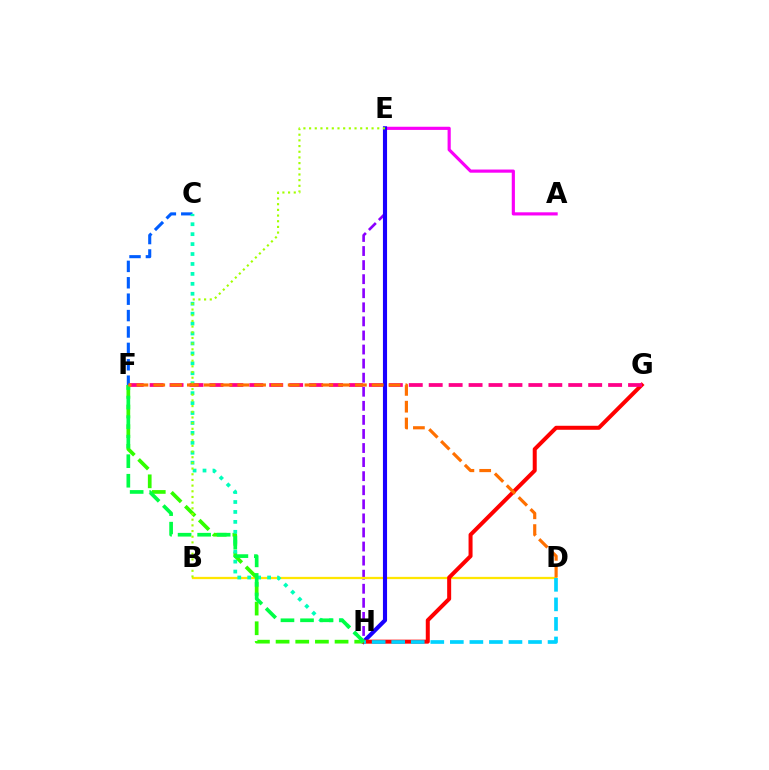{('A', 'E'): [{'color': '#fa00f9', 'line_style': 'solid', 'thickness': 2.27}], ('C', 'F'): [{'color': '#005dff', 'line_style': 'dashed', 'thickness': 2.23}], ('E', 'H'): [{'color': '#8a00ff', 'line_style': 'dashed', 'thickness': 1.91}, {'color': '#1900ff', 'line_style': 'solid', 'thickness': 2.97}], ('B', 'D'): [{'color': '#ffe600', 'line_style': 'solid', 'thickness': 1.63}], ('G', 'H'): [{'color': '#ff0000', 'line_style': 'solid', 'thickness': 2.88}], ('F', 'H'): [{'color': '#31ff00', 'line_style': 'dashed', 'thickness': 2.67}, {'color': '#00ff45', 'line_style': 'dashed', 'thickness': 2.66}], ('D', 'H'): [{'color': '#00d3ff', 'line_style': 'dashed', 'thickness': 2.65}], ('C', 'H'): [{'color': '#00ffbb', 'line_style': 'dotted', 'thickness': 2.7}], ('F', 'G'): [{'color': '#ff0088', 'line_style': 'dashed', 'thickness': 2.71}], ('B', 'E'): [{'color': '#a2ff00', 'line_style': 'dotted', 'thickness': 1.54}], ('D', 'F'): [{'color': '#ff7000', 'line_style': 'dashed', 'thickness': 2.28}]}